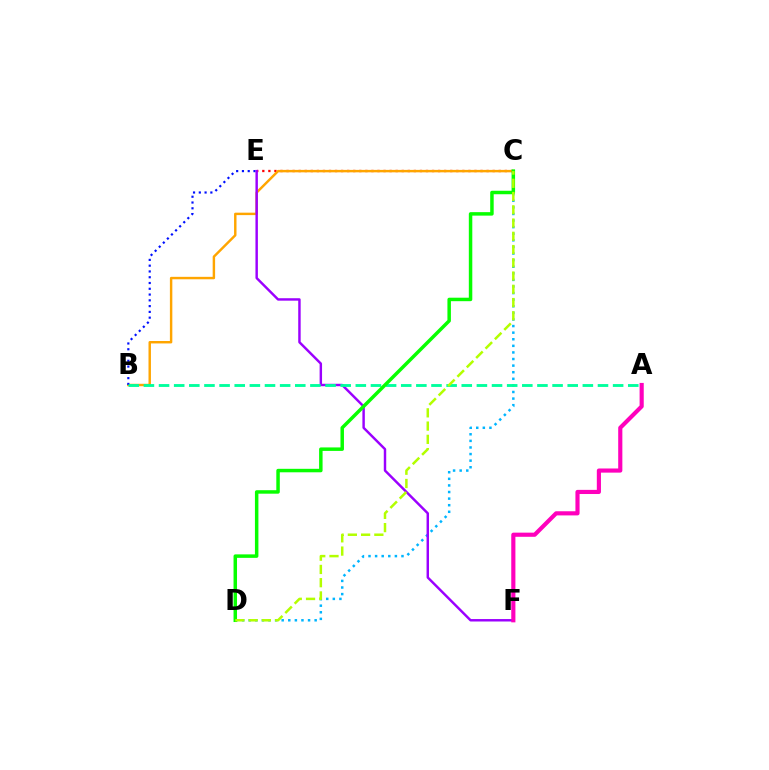{('C', 'E'): [{'color': '#ff0000', 'line_style': 'dotted', 'thickness': 1.65}], ('B', 'C'): [{'color': '#ffa500', 'line_style': 'solid', 'thickness': 1.76}], ('C', 'D'): [{'color': '#00b5ff', 'line_style': 'dotted', 'thickness': 1.79}, {'color': '#08ff00', 'line_style': 'solid', 'thickness': 2.51}, {'color': '#b3ff00', 'line_style': 'dashed', 'thickness': 1.8}], ('B', 'E'): [{'color': '#0010ff', 'line_style': 'dotted', 'thickness': 1.57}], ('E', 'F'): [{'color': '#9b00ff', 'line_style': 'solid', 'thickness': 1.76}], ('A', 'B'): [{'color': '#00ff9d', 'line_style': 'dashed', 'thickness': 2.06}], ('A', 'F'): [{'color': '#ff00bd', 'line_style': 'solid', 'thickness': 2.98}]}